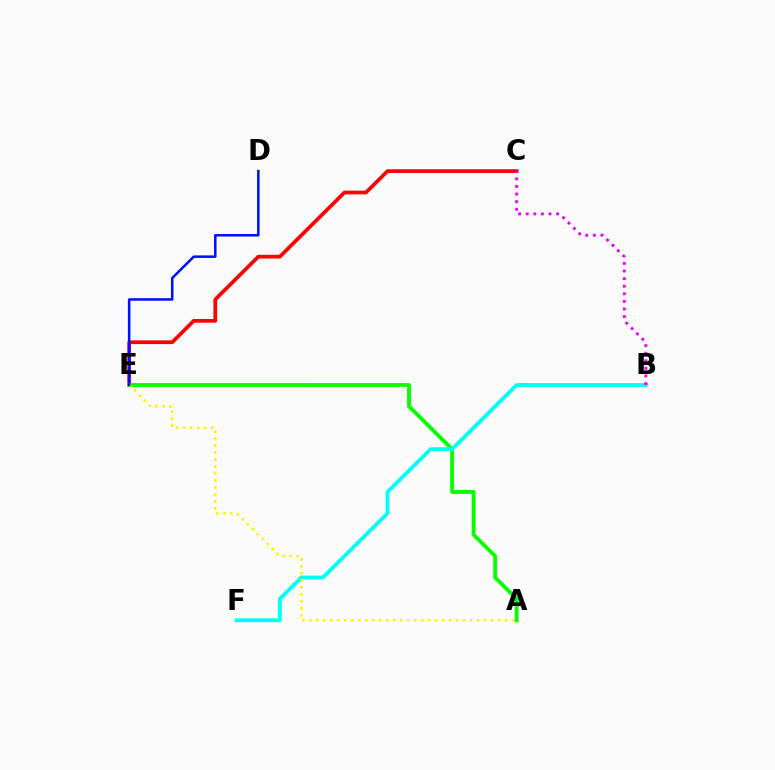{('C', 'E'): [{'color': '#ff0000', 'line_style': 'solid', 'thickness': 2.67}], ('A', 'E'): [{'color': '#08ff00', 'line_style': 'solid', 'thickness': 2.79}, {'color': '#fcf500', 'line_style': 'dotted', 'thickness': 1.9}], ('B', 'F'): [{'color': '#00fff6', 'line_style': 'solid', 'thickness': 2.75}], ('D', 'E'): [{'color': '#0010ff', 'line_style': 'solid', 'thickness': 1.83}], ('B', 'C'): [{'color': '#ee00ff', 'line_style': 'dotted', 'thickness': 2.06}]}